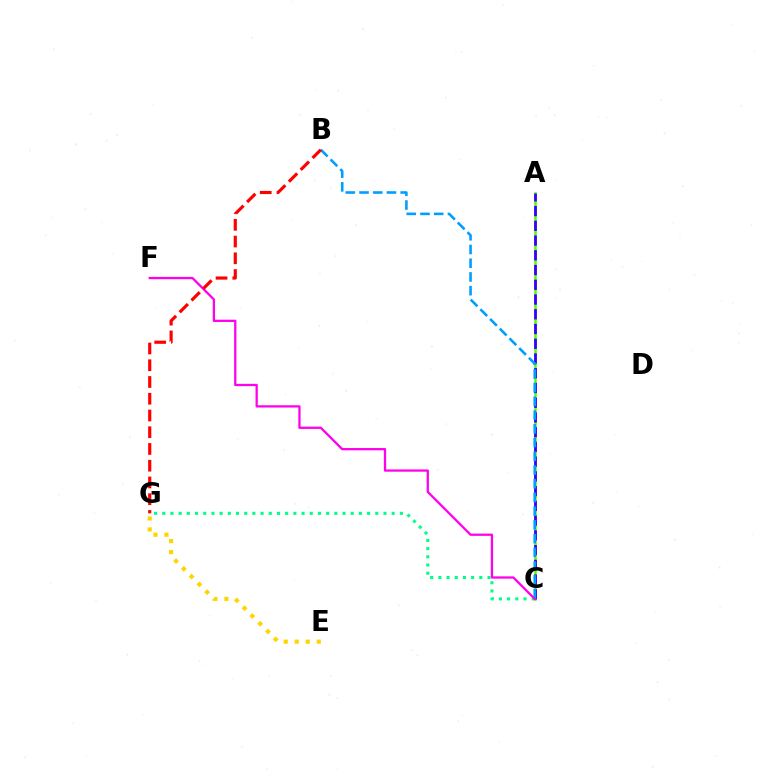{('A', 'C'): [{'color': '#4fff00', 'line_style': 'solid', 'thickness': 1.81}, {'color': '#3700ff', 'line_style': 'dashed', 'thickness': 2.0}], ('E', 'G'): [{'color': '#ffd500', 'line_style': 'dotted', 'thickness': 2.99}], ('C', 'G'): [{'color': '#00ff86', 'line_style': 'dotted', 'thickness': 2.23}], ('B', 'C'): [{'color': '#009eff', 'line_style': 'dashed', 'thickness': 1.86}], ('C', 'F'): [{'color': '#ff00ed', 'line_style': 'solid', 'thickness': 1.64}], ('B', 'G'): [{'color': '#ff0000', 'line_style': 'dashed', 'thickness': 2.27}]}